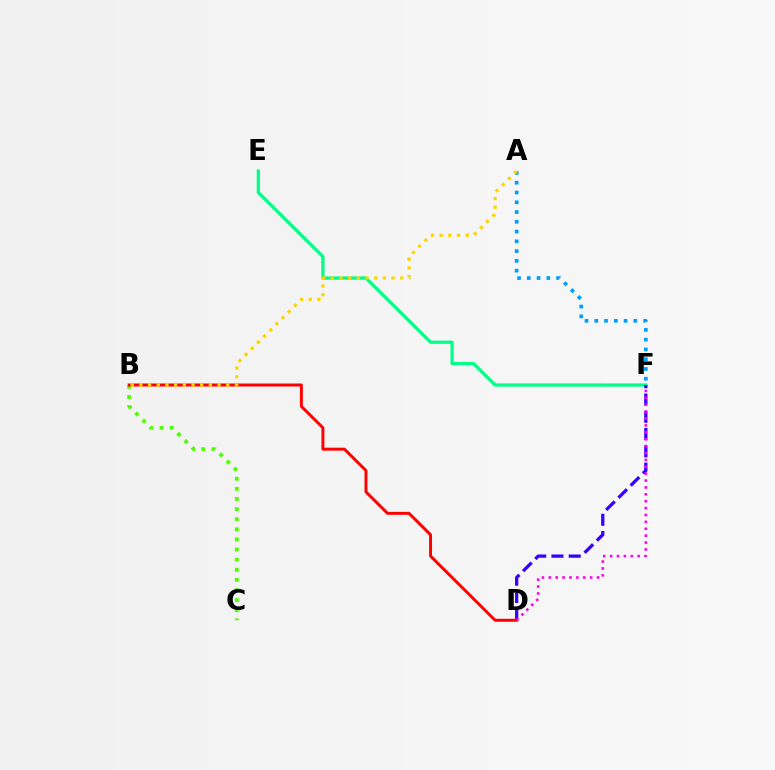{('E', 'F'): [{'color': '#00ff86', 'line_style': 'solid', 'thickness': 2.34}], ('B', 'C'): [{'color': '#4fff00', 'line_style': 'dotted', 'thickness': 2.75}], ('A', 'F'): [{'color': '#009eff', 'line_style': 'dotted', 'thickness': 2.65}], ('D', 'F'): [{'color': '#3700ff', 'line_style': 'dashed', 'thickness': 2.35}, {'color': '#ff00ed', 'line_style': 'dotted', 'thickness': 1.87}], ('B', 'D'): [{'color': '#ff0000', 'line_style': 'solid', 'thickness': 2.13}], ('A', 'B'): [{'color': '#ffd500', 'line_style': 'dotted', 'thickness': 2.36}]}